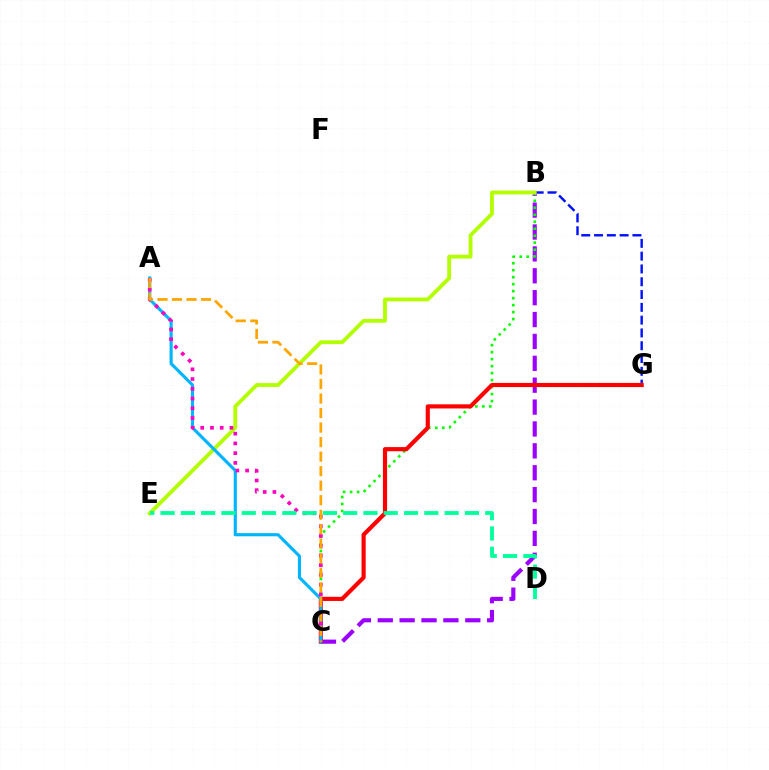{('B', 'G'): [{'color': '#0010ff', 'line_style': 'dashed', 'thickness': 1.74}], ('B', 'C'): [{'color': '#9b00ff', 'line_style': 'dashed', 'thickness': 2.97}, {'color': '#08ff00', 'line_style': 'dotted', 'thickness': 1.9}], ('B', 'E'): [{'color': '#b3ff00', 'line_style': 'solid', 'thickness': 2.76}], ('C', 'G'): [{'color': '#ff0000', 'line_style': 'solid', 'thickness': 2.99}], ('A', 'C'): [{'color': '#00b5ff', 'line_style': 'solid', 'thickness': 2.26}, {'color': '#ff00bd', 'line_style': 'dotted', 'thickness': 2.65}, {'color': '#ffa500', 'line_style': 'dashed', 'thickness': 1.97}], ('D', 'E'): [{'color': '#00ff9d', 'line_style': 'dashed', 'thickness': 2.76}]}